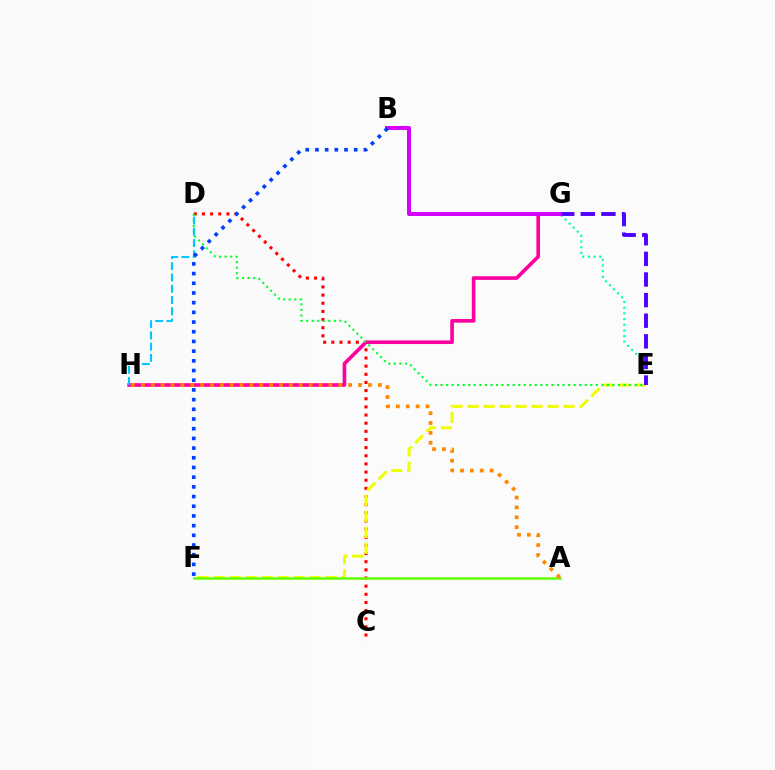{('E', 'G'): [{'color': '#00ffaf', 'line_style': 'dotted', 'thickness': 1.54}, {'color': '#4f00ff', 'line_style': 'dashed', 'thickness': 2.8}], ('C', 'D'): [{'color': '#ff0000', 'line_style': 'dotted', 'thickness': 2.21}], ('G', 'H'): [{'color': '#ff00a0', 'line_style': 'solid', 'thickness': 2.62}], ('E', 'F'): [{'color': '#eeff00', 'line_style': 'dashed', 'thickness': 2.17}], ('D', 'E'): [{'color': '#00ff27', 'line_style': 'dotted', 'thickness': 1.51}], ('A', 'F'): [{'color': '#66ff00', 'line_style': 'solid', 'thickness': 1.8}], ('D', 'H'): [{'color': '#00c7ff', 'line_style': 'dashed', 'thickness': 1.53}], ('A', 'H'): [{'color': '#ff8800', 'line_style': 'dotted', 'thickness': 2.68}], ('B', 'G'): [{'color': '#d600ff', 'line_style': 'solid', 'thickness': 2.87}], ('B', 'F'): [{'color': '#003fff', 'line_style': 'dotted', 'thickness': 2.63}]}